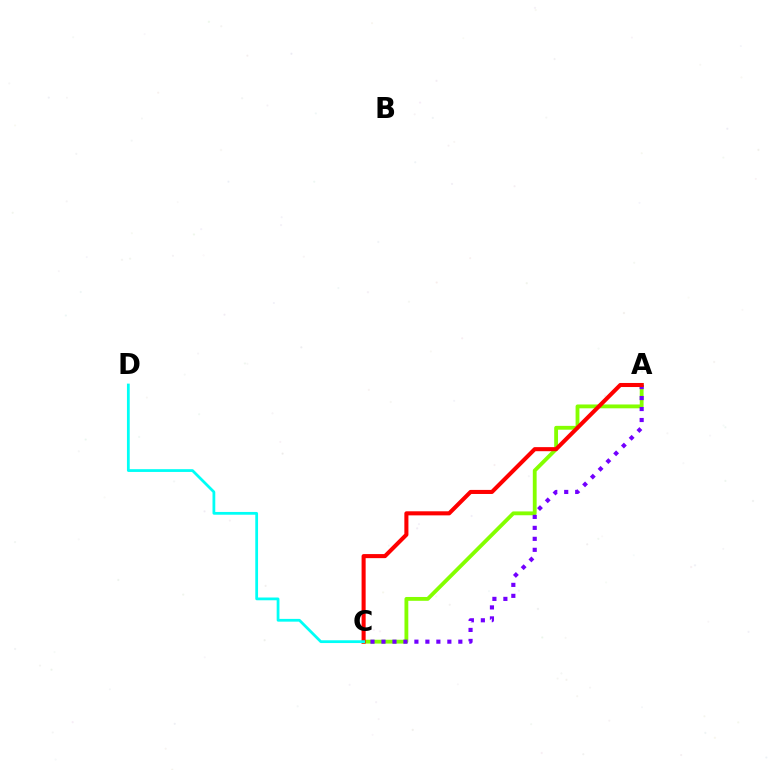{('A', 'C'): [{'color': '#84ff00', 'line_style': 'solid', 'thickness': 2.76}, {'color': '#7200ff', 'line_style': 'dotted', 'thickness': 2.98}, {'color': '#ff0000', 'line_style': 'solid', 'thickness': 2.93}], ('C', 'D'): [{'color': '#00fff6', 'line_style': 'solid', 'thickness': 1.99}]}